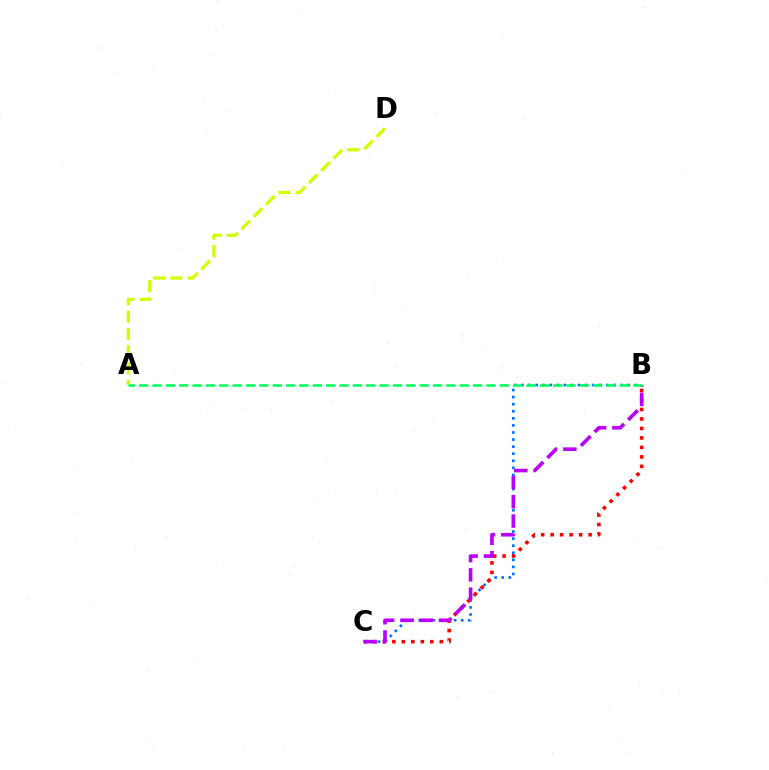{('B', 'C'): [{'color': '#0074ff', 'line_style': 'dotted', 'thickness': 1.92}, {'color': '#ff0000', 'line_style': 'dotted', 'thickness': 2.58}, {'color': '#b900ff', 'line_style': 'dashed', 'thickness': 2.62}], ('A', 'D'): [{'color': '#d1ff00', 'line_style': 'dashed', 'thickness': 2.35}], ('A', 'B'): [{'color': '#00ff5c', 'line_style': 'dashed', 'thickness': 1.81}]}